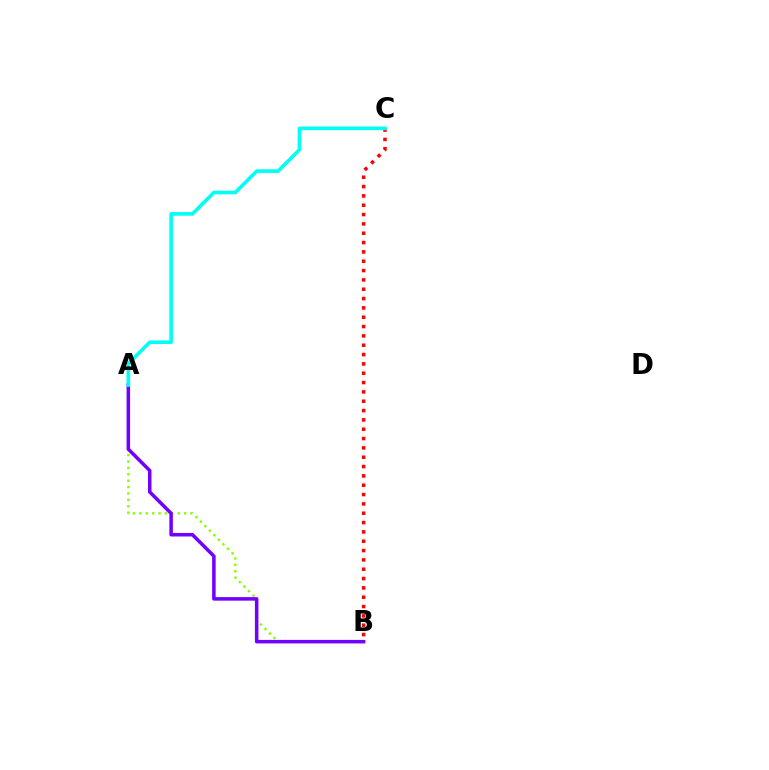{('A', 'B'): [{'color': '#84ff00', 'line_style': 'dotted', 'thickness': 1.74}, {'color': '#7200ff', 'line_style': 'solid', 'thickness': 2.54}], ('B', 'C'): [{'color': '#ff0000', 'line_style': 'dotted', 'thickness': 2.54}], ('A', 'C'): [{'color': '#00fff6', 'line_style': 'solid', 'thickness': 2.61}]}